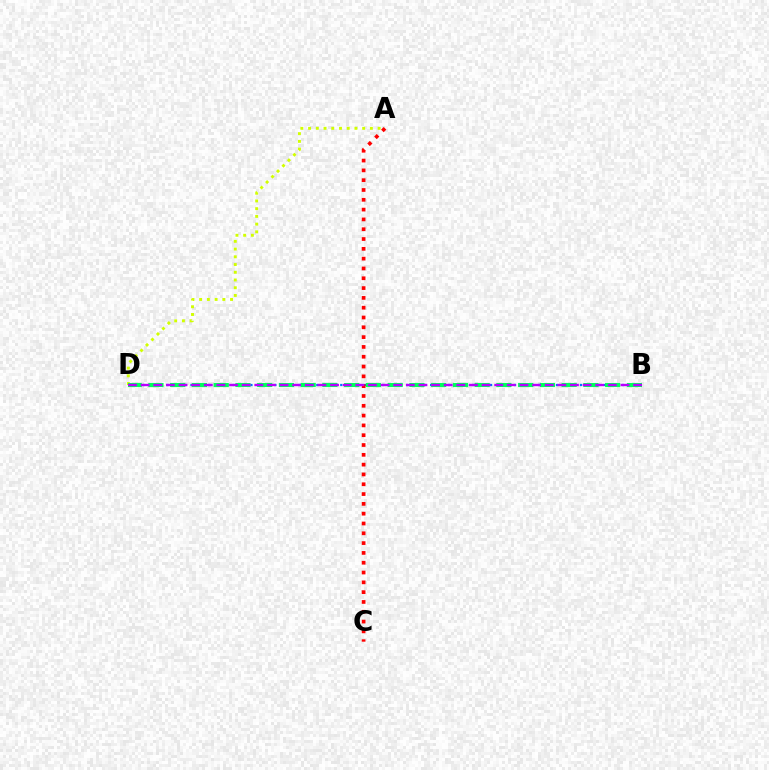{('B', 'D'): [{'color': '#0074ff', 'line_style': 'dotted', 'thickness': 1.63}, {'color': '#00ff5c', 'line_style': 'dashed', 'thickness': 2.95}, {'color': '#b900ff', 'line_style': 'dashed', 'thickness': 1.72}], ('A', 'D'): [{'color': '#d1ff00', 'line_style': 'dotted', 'thickness': 2.1}], ('A', 'C'): [{'color': '#ff0000', 'line_style': 'dotted', 'thickness': 2.67}]}